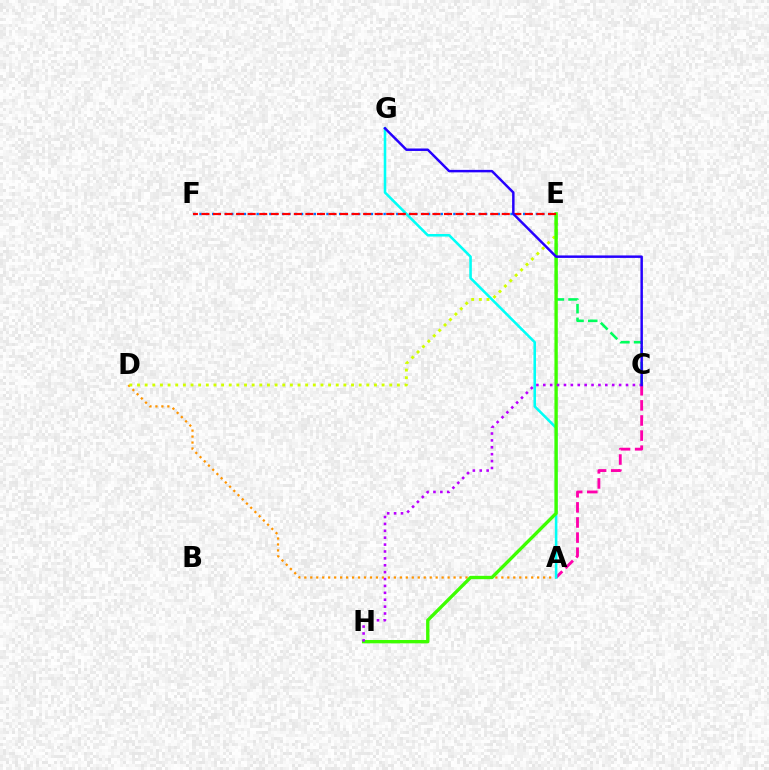{('C', 'E'): [{'color': '#00ff5c', 'line_style': 'dashed', 'thickness': 1.86}], ('A', 'C'): [{'color': '#ff00ac', 'line_style': 'dashed', 'thickness': 2.05}], ('A', 'D'): [{'color': '#ff9400', 'line_style': 'dotted', 'thickness': 1.62}], ('A', 'G'): [{'color': '#00fff6', 'line_style': 'solid', 'thickness': 1.84}], ('D', 'E'): [{'color': '#d1ff00', 'line_style': 'dotted', 'thickness': 2.08}], ('E', 'F'): [{'color': '#0074ff', 'line_style': 'dotted', 'thickness': 1.72}, {'color': '#ff0000', 'line_style': 'dashed', 'thickness': 1.57}], ('E', 'H'): [{'color': '#3dff00', 'line_style': 'solid', 'thickness': 2.41}], ('C', 'H'): [{'color': '#b900ff', 'line_style': 'dotted', 'thickness': 1.87}], ('C', 'G'): [{'color': '#2500ff', 'line_style': 'solid', 'thickness': 1.78}]}